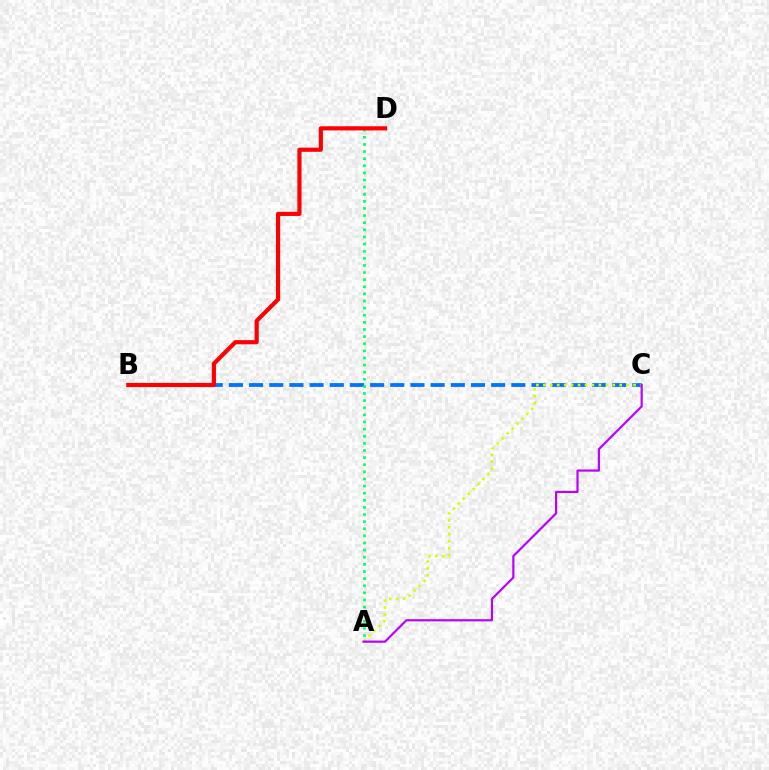{('B', 'C'): [{'color': '#0074ff', 'line_style': 'dashed', 'thickness': 2.74}], ('A', 'C'): [{'color': '#d1ff00', 'line_style': 'dotted', 'thickness': 1.89}, {'color': '#b900ff', 'line_style': 'solid', 'thickness': 1.57}], ('A', 'D'): [{'color': '#00ff5c', 'line_style': 'dotted', 'thickness': 1.93}], ('B', 'D'): [{'color': '#ff0000', 'line_style': 'solid', 'thickness': 3.0}]}